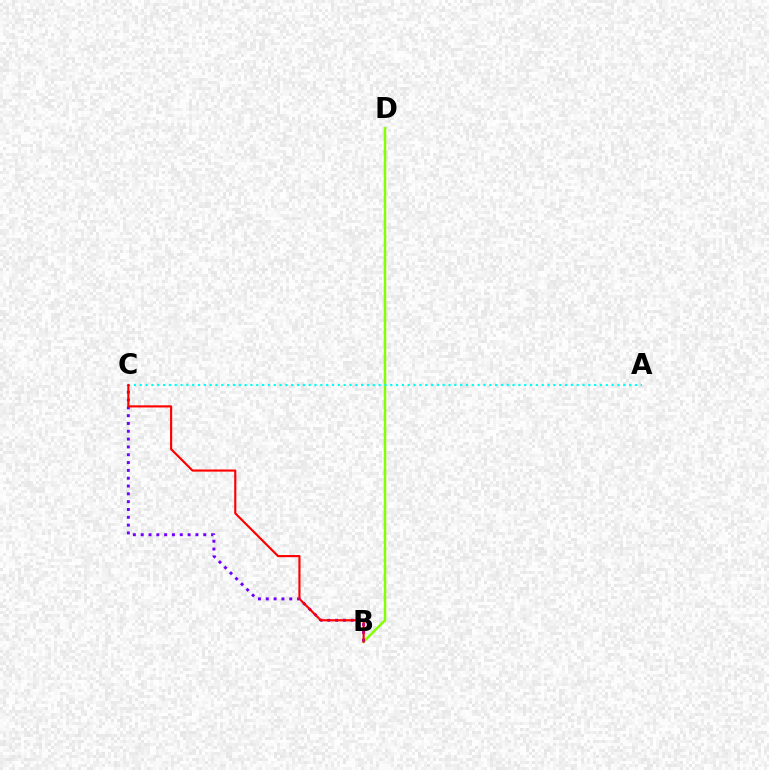{('B', 'D'): [{'color': '#84ff00', 'line_style': 'solid', 'thickness': 1.79}], ('A', 'C'): [{'color': '#00fff6', 'line_style': 'dotted', 'thickness': 1.58}], ('B', 'C'): [{'color': '#7200ff', 'line_style': 'dotted', 'thickness': 2.12}, {'color': '#ff0000', 'line_style': 'solid', 'thickness': 1.55}]}